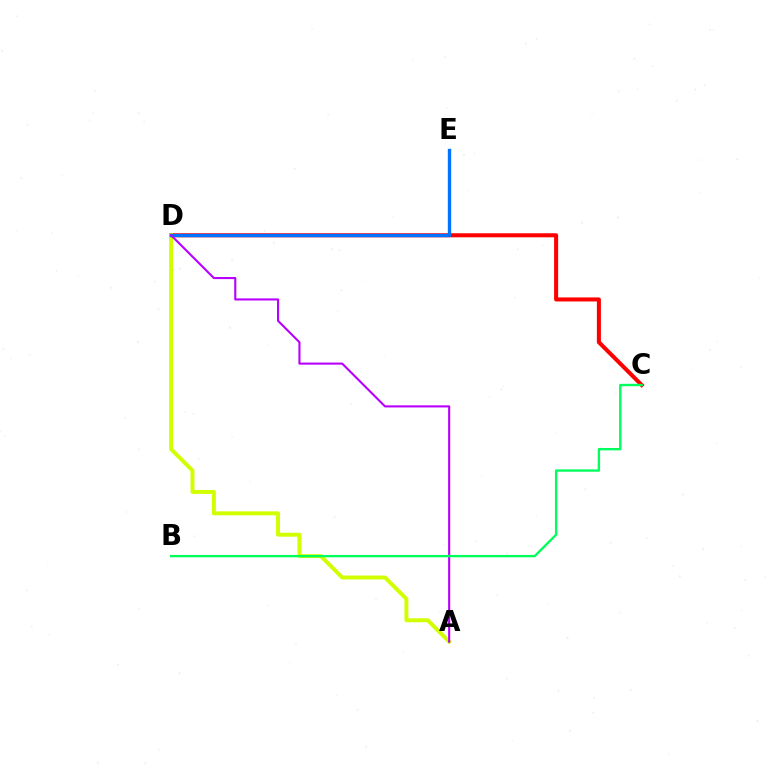{('C', 'D'): [{'color': '#ff0000', 'line_style': 'solid', 'thickness': 2.91}], ('A', 'D'): [{'color': '#d1ff00', 'line_style': 'solid', 'thickness': 2.84}, {'color': '#b900ff', 'line_style': 'solid', 'thickness': 1.52}], ('D', 'E'): [{'color': '#0074ff', 'line_style': 'solid', 'thickness': 2.42}], ('B', 'C'): [{'color': '#00ff5c', 'line_style': 'solid', 'thickness': 1.7}]}